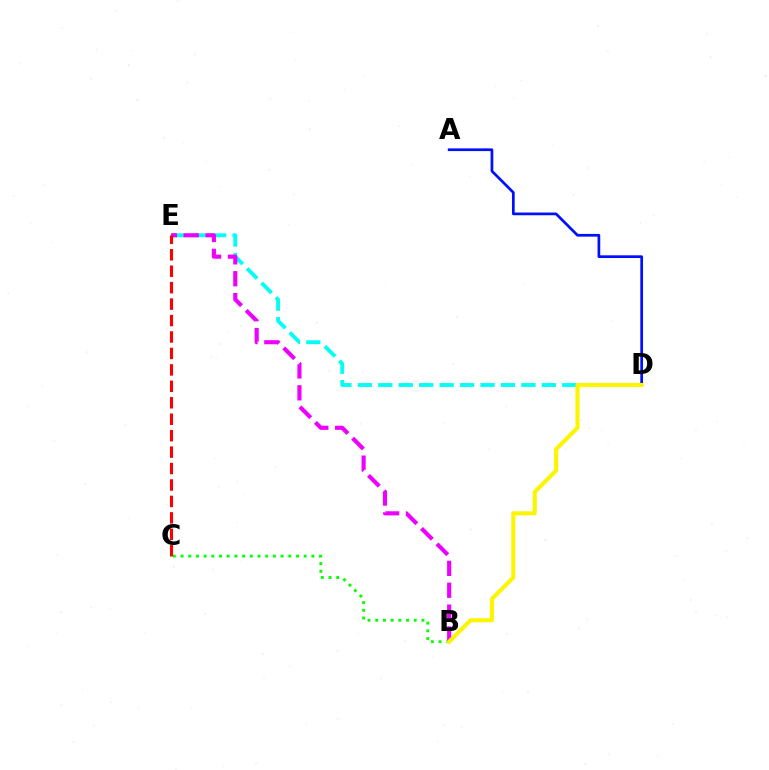{('A', 'D'): [{'color': '#0010ff', 'line_style': 'solid', 'thickness': 1.96}], ('B', 'C'): [{'color': '#08ff00', 'line_style': 'dotted', 'thickness': 2.09}], ('D', 'E'): [{'color': '#00fff6', 'line_style': 'dashed', 'thickness': 2.78}], ('B', 'E'): [{'color': '#ee00ff', 'line_style': 'dashed', 'thickness': 2.97}], ('B', 'D'): [{'color': '#fcf500', 'line_style': 'solid', 'thickness': 2.95}], ('C', 'E'): [{'color': '#ff0000', 'line_style': 'dashed', 'thickness': 2.23}]}